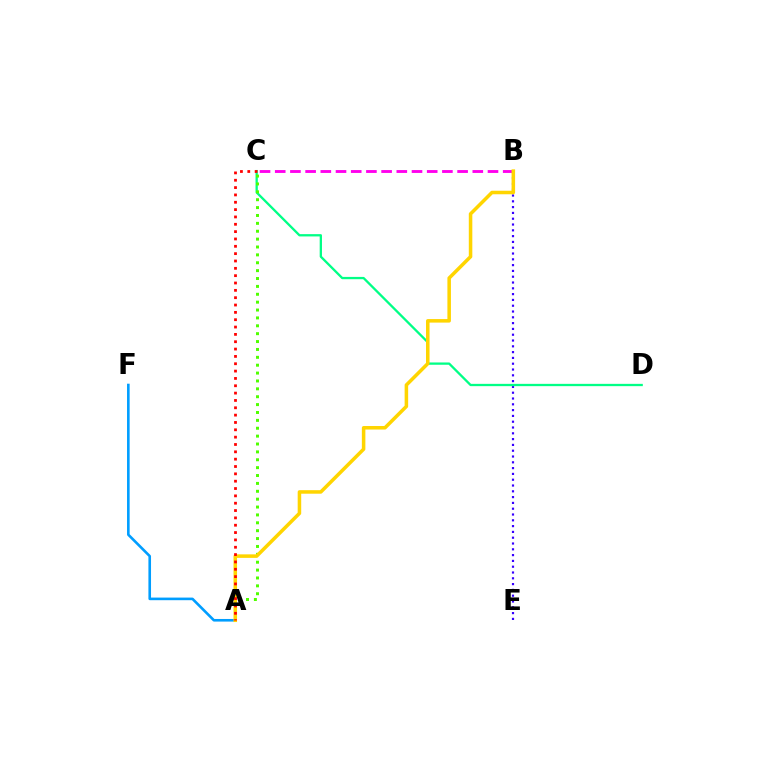{('B', 'E'): [{'color': '#3700ff', 'line_style': 'dotted', 'thickness': 1.58}], ('B', 'C'): [{'color': '#ff00ed', 'line_style': 'dashed', 'thickness': 2.06}], ('A', 'F'): [{'color': '#009eff', 'line_style': 'solid', 'thickness': 1.88}], ('C', 'D'): [{'color': '#00ff86', 'line_style': 'solid', 'thickness': 1.65}], ('A', 'C'): [{'color': '#4fff00', 'line_style': 'dotted', 'thickness': 2.14}, {'color': '#ff0000', 'line_style': 'dotted', 'thickness': 1.99}], ('A', 'B'): [{'color': '#ffd500', 'line_style': 'solid', 'thickness': 2.54}]}